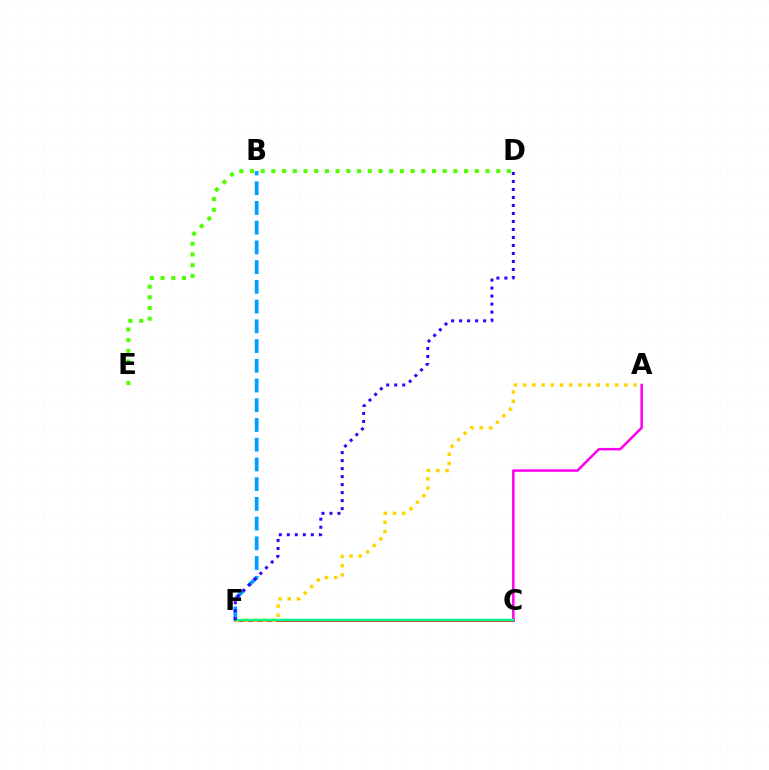{('C', 'F'): [{'color': '#ff0000', 'line_style': 'solid', 'thickness': 1.89}, {'color': '#00ff86', 'line_style': 'solid', 'thickness': 1.74}], ('B', 'F'): [{'color': '#009eff', 'line_style': 'dashed', 'thickness': 2.68}], ('A', 'F'): [{'color': '#ffd500', 'line_style': 'dotted', 'thickness': 2.5}], ('D', 'E'): [{'color': '#4fff00', 'line_style': 'dotted', 'thickness': 2.91}], ('A', 'C'): [{'color': '#ff00ed', 'line_style': 'solid', 'thickness': 1.82}], ('D', 'F'): [{'color': '#3700ff', 'line_style': 'dotted', 'thickness': 2.17}]}